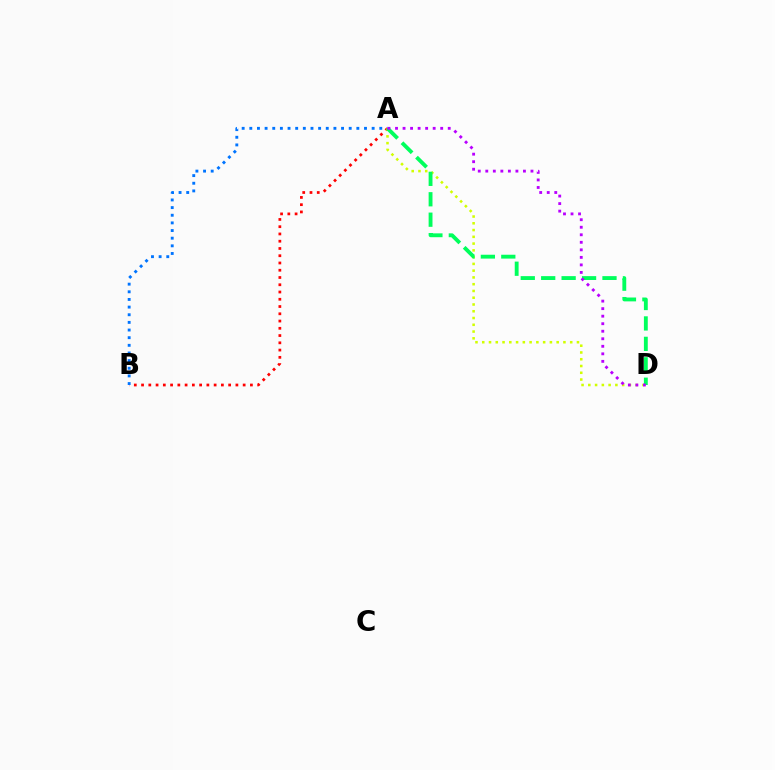{('A', 'B'): [{'color': '#ff0000', 'line_style': 'dotted', 'thickness': 1.97}, {'color': '#0074ff', 'line_style': 'dotted', 'thickness': 2.08}], ('A', 'D'): [{'color': '#d1ff00', 'line_style': 'dotted', 'thickness': 1.84}, {'color': '#00ff5c', 'line_style': 'dashed', 'thickness': 2.78}, {'color': '#b900ff', 'line_style': 'dotted', 'thickness': 2.05}]}